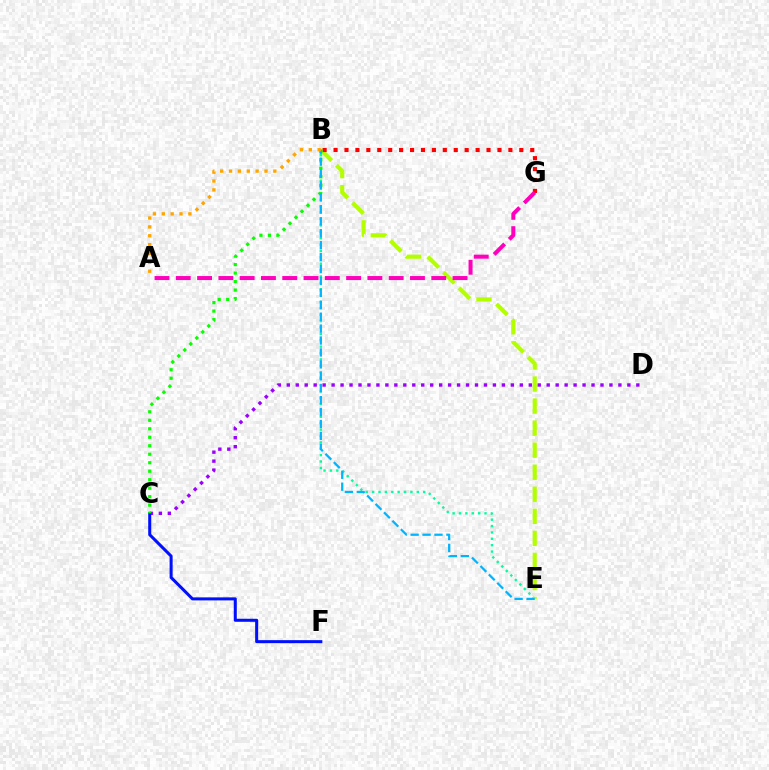{('B', 'E'): [{'color': '#00ff9d', 'line_style': 'dotted', 'thickness': 1.73}, {'color': '#b3ff00', 'line_style': 'dashed', 'thickness': 3.0}, {'color': '#00b5ff', 'line_style': 'dashed', 'thickness': 1.62}], ('B', 'G'): [{'color': '#ff0000', 'line_style': 'dotted', 'thickness': 2.97}], ('A', 'G'): [{'color': '#ff00bd', 'line_style': 'dashed', 'thickness': 2.89}], ('C', 'D'): [{'color': '#9b00ff', 'line_style': 'dotted', 'thickness': 2.44}], ('C', 'F'): [{'color': '#0010ff', 'line_style': 'solid', 'thickness': 2.19}], ('B', 'C'): [{'color': '#08ff00', 'line_style': 'dotted', 'thickness': 2.31}], ('A', 'B'): [{'color': '#ffa500', 'line_style': 'dotted', 'thickness': 2.41}]}